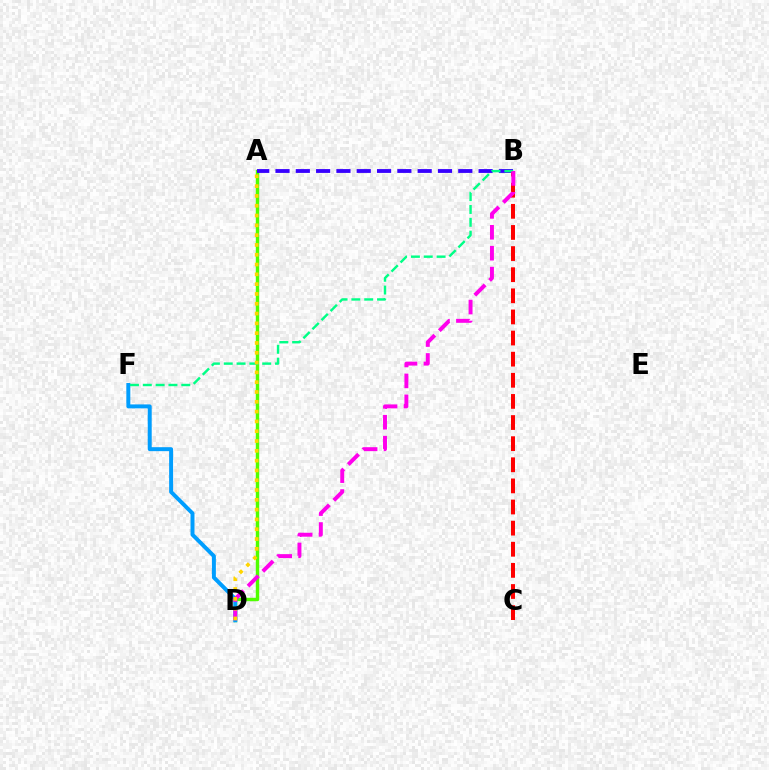{('A', 'D'): [{'color': '#4fff00', 'line_style': 'solid', 'thickness': 2.47}, {'color': '#ffd500', 'line_style': 'dotted', 'thickness': 2.66}], ('A', 'B'): [{'color': '#3700ff', 'line_style': 'dashed', 'thickness': 2.76}], ('B', 'C'): [{'color': '#ff0000', 'line_style': 'dashed', 'thickness': 2.87}], ('D', 'F'): [{'color': '#009eff', 'line_style': 'solid', 'thickness': 2.85}], ('B', 'F'): [{'color': '#00ff86', 'line_style': 'dashed', 'thickness': 1.74}], ('B', 'D'): [{'color': '#ff00ed', 'line_style': 'dashed', 'thickness': 2.84}]}